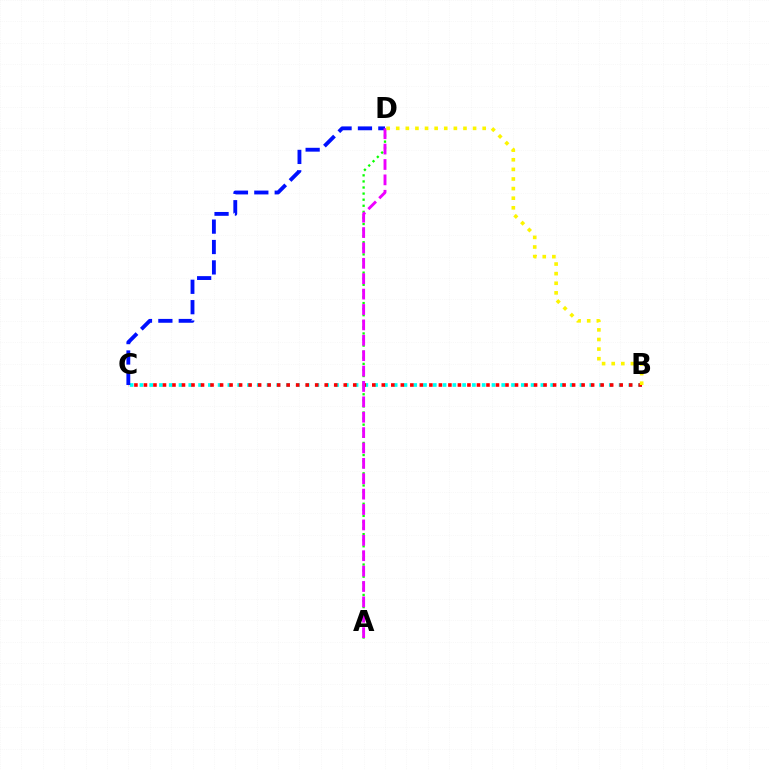{('A', 'D'): [{'color': '#08ff00', 'line_style': 'dotted', 'thickness': 1.65}, {'color': '#ee00ff', 'line_style': 'dashed', 'thickness': 2.09}], ('B', 'C'): [{'color': '#00fff6', 'line_style': 'dotted', 'thickness': 2.66}, {'color': '#ff0000', 'line_style': 'dotted', 'thickness': 2.59}], ('C', 'D'): [{'color': '#0010ff', 'line_style': 'dashed', 'thickness': 2.77}], ('B', 'D'): [{'color': '#fcf500', 'line_style': 'dotted', 'thickness': 2.61}]}